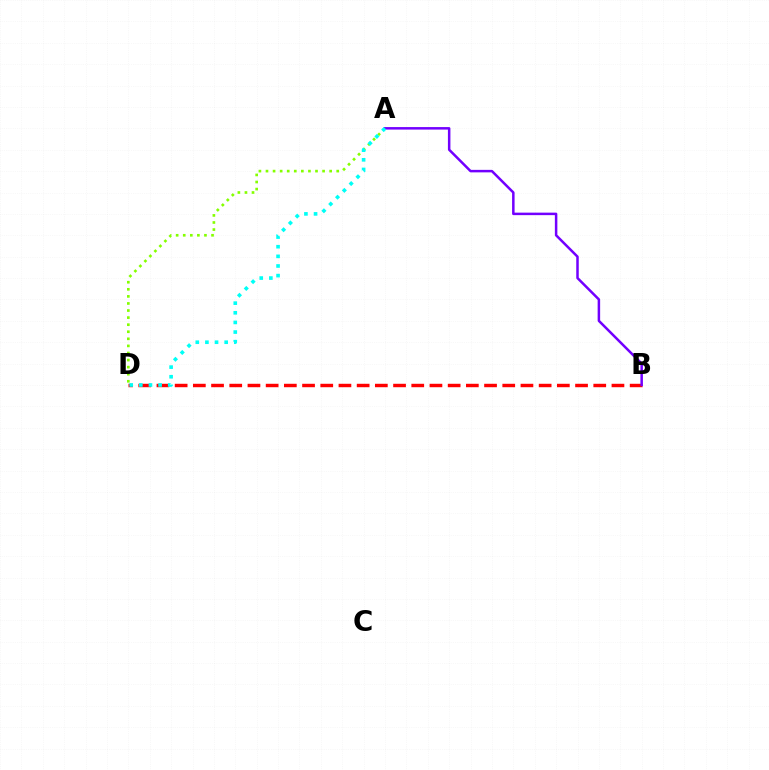{('B', 'D'): [{'color': '#ff0000', 'line_style': 'dashed', 'thickness': 2.47}], ('A', 'D'): [{'color': '#84ff00', 'line_style': 'dotted', 'thickness': 1.92}, {'color': '#00fff6', 'line_style': 'dotted', 'thickness': 2.62}], ('A', 'B'): [{'color': '#7200ff', 'line_style': 'solid', 'thickness': 1.8}]}